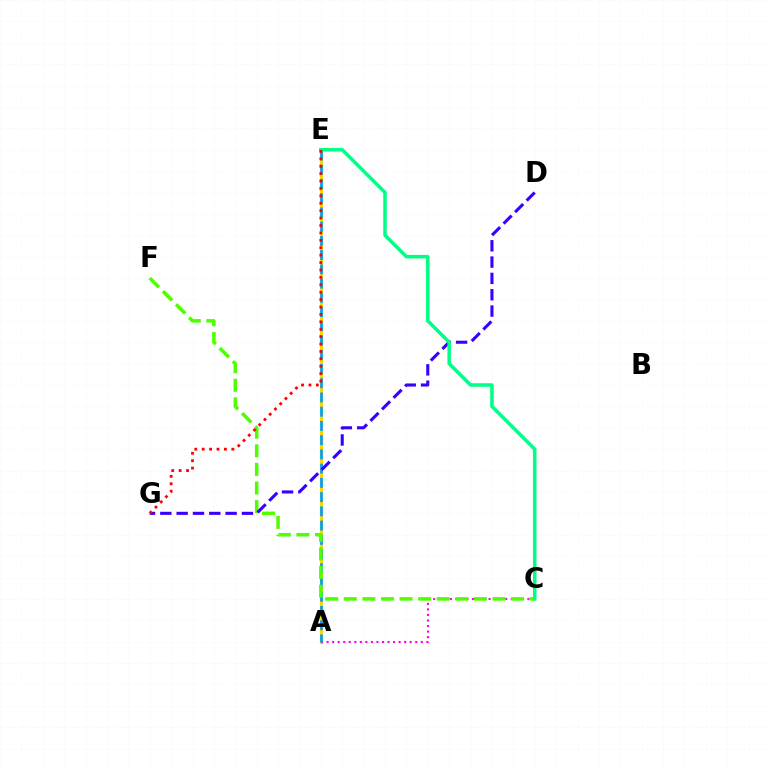{('A', 'E'): [{'color': '#ffd500', 'line_style': 'solid', 'thickness': 2.32}, {'color': '#009eff', 'line_style': 'dashed', 'thickness': 1.93}], ('A', 'C'): [{'color': '#ff00ed', 'line_style': 'dotted', 'thickness': 1.51}], ('C', 'F'): [{'color': '#4fff00', 'line_style': 'dashed', 'thickness': 2.53}], ('D', 'G'): [{'color': '#3700ff', 'line_style': 'dashed', 'thickness': 2.22}], ('C', 'E'): [{'color': '#00ff86', 'line_style': 'solid', 'thickness': 2.54}], ('E', 'G'): [{'color': '#ff0000', 'line_style': 'dotted', 'thickness': 2.01}]}